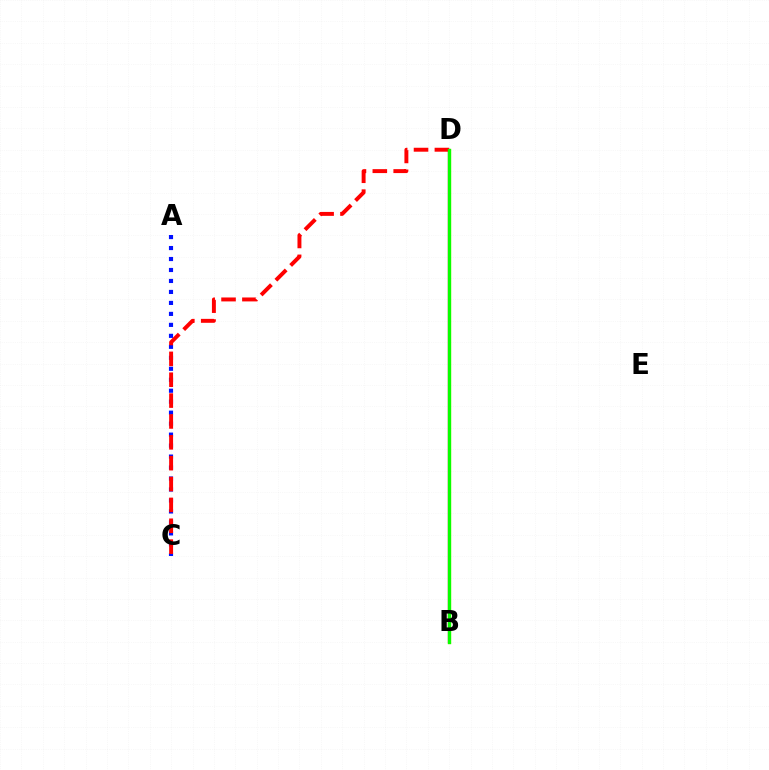{('B', 'D'): [{'color': '#ee00ff', 'line_style': 'solid', 'thickness': 1.71}, {'color': '#fcf500', 'line_style': 'solid', 'thickness': 2.34}, {'color': '#00fff6', 'line_style': 'dotted', 'thickness': 2.1}, {'color': '#08ff00', 'line_style': 'solid', 'thickness': 2.37}], ('A', 'C'): [{'color': '#0010ff', 'line_style': 'dotted', 'thickness': 2.98}], ('C', 'D'): [{'color': '#ff0000', 'line_style': 'dashed', 'thickness': 2.83}]}